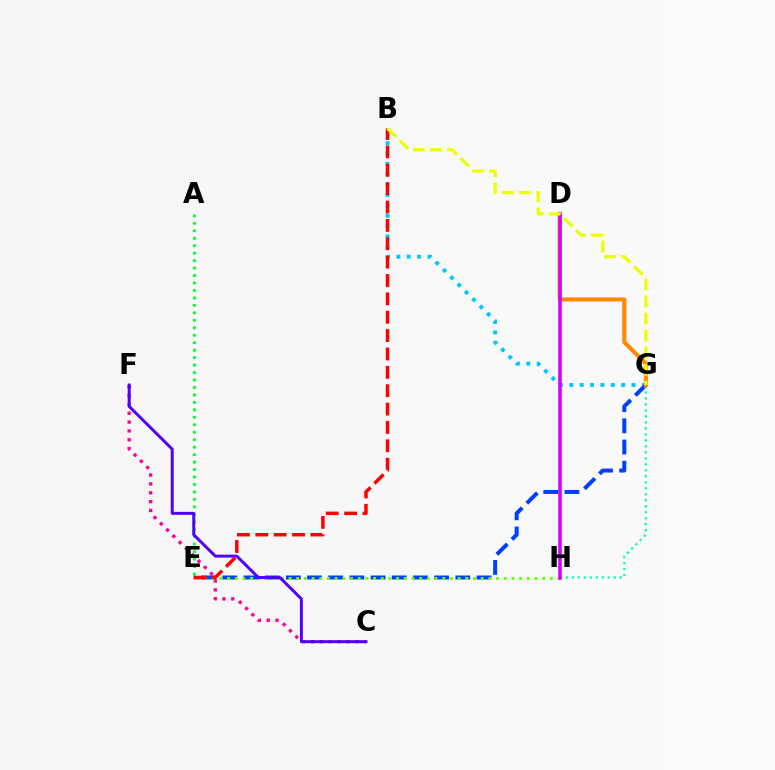{('C', 'F'): [{'color': '#ff00a0', 'line_style': 'dotted', 'thickness': 2.4}, {'color': '#4f00ff', 'line_style': 'solid', 'thickness': 2.13}], ('A', 'E'): [{'color': '#00ff27', 'line_style': 'dotted', 'thickness': 2.03}], ('B', 'G'): [{'color': '#00c7ff', 'line_style': 'dotted', 'thickness': 2.82}, {'color': '#eeff00', 'line_style': 'dashed', 'thickness': 2.32}], ('E', 'G'): [{'color': '#003fff', 'line_style': 'dashed', 'thickness': 2.88}], ('G', 'H'): [{'color': '#00ffaf', 'line_style': 'dotted', 'thickness': 1.63}], ('E', 'H'): [{'color': '#66ff00', 'line_style': 'dotted', 'thickness': 2.09}], ('B', 'E'): [{'color': '#ff0000', 'line_style': 'dashed', 'thickness': 2.5}], ('D', 'G'): [{'color': '#ff8800', 'line_style': 'solid', 'thickness': 2.96}], ('D', 'H'): [{'color': '#d600ff', 'line_style': 'solid', 'thickness': 2.57}]}